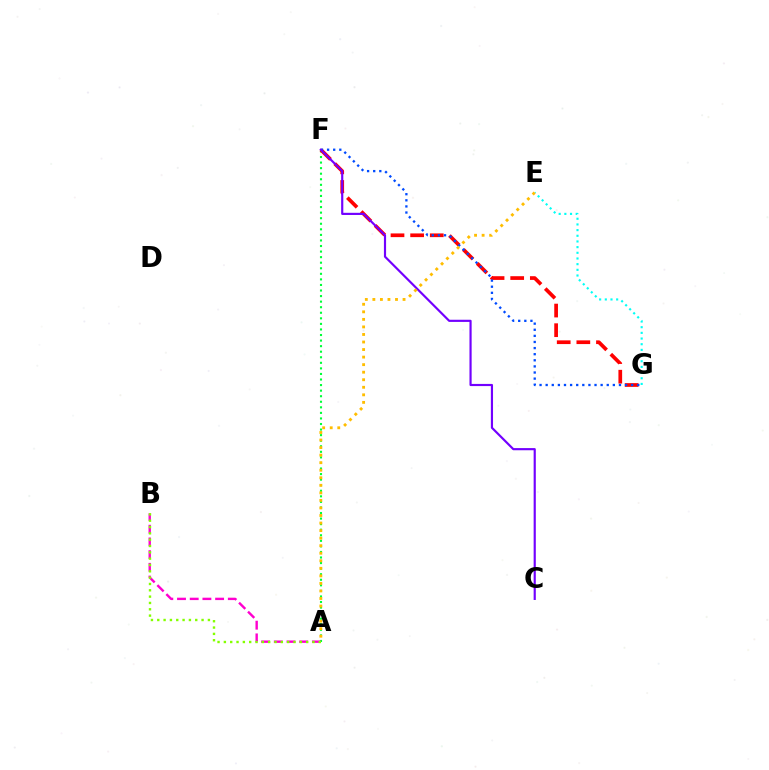{('E', 'G'): [{'color': '#00fff6', 'line_style': 'dotted', 'thickness': 1.54}], ('A', 'F'): [{'color': '#00ff39', 'line_style': 'dotted', 'thickness': 1.51}], ('F', 'G'): [{'color': '#ff0000', 'line_style': 'dashed', 'thickness': 2.67}, {'color': '#004bff', 'line_style': 'dotted', 'thickness': 1.66}], ('A', 'B'): [{'color': '#ff00cf', 'line_style': 'dashed', 'thickness': 1.73}, {'color': '#84ff00', 'line_style': 'dotted', 'thickness': 1.72}], ('C', 'F'): [{'color': '#7200ff', 'line_style': 'solid', 'thickness': 1.56}], ('A', 'E'): [{'color': '#ffbd00', 'line_style': 'dotted', 'thickness': 2.05}]}